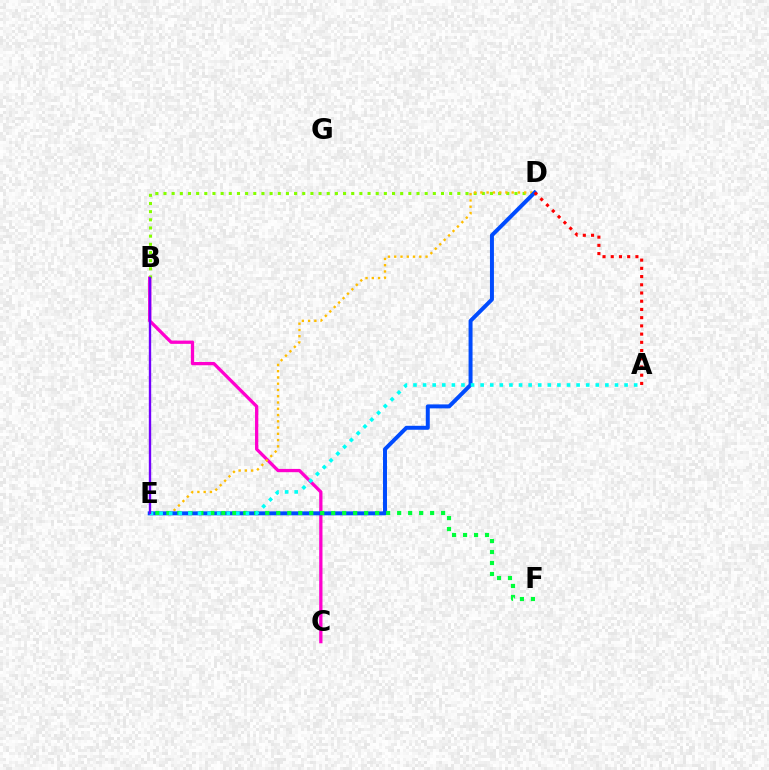{('B', 'C'): [{'color': '#ff00cf', 'line_style': 'solid', 'thickness': 2.36}], ('B', 'D'): [{'color': '#84ff00', 'line_style': 'dotted', 'thickness': 2.22}], ('D', 'E'): [{'color': '#ffbd00', 'line_style': 'dotted', 'thickness': 1.7}, {'color': '#004bff', 'line_style': 'solid', 'thickness': 2.86}], ('E', 'F'): [{'color': '#00ff39', 'line_style': 'dotted', 'thickness': 2.99}], ('A', 'D'): [{'color': '#ff0000', 'line_style': 'dotted', 'thickness': 2.23}], ('A', 'E'): [{'color': '#00fff6', 'line_style': 'dotted', 'thickness': 2.61}], ('B', 'E'): [{'color': '#7200ff', 'line_style': 'solid', 'thickness': 1.71}]}